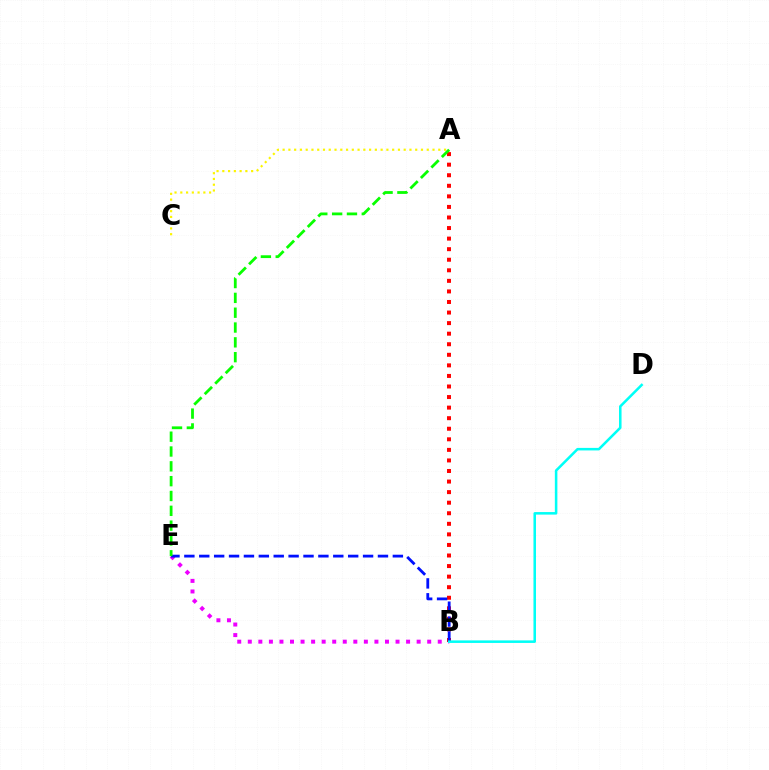{('A', 'C'): [{'color': '#fcf500', 'line_style': 'dotted', 'thickness': 1.57}], ('A', 'B'): [{'color': '#ff0000', 'line_style': 'dotted', 'thickness': 2.87}], ('B', 'E'): [{'color': '#ee00ff', 'line_style': 'dotted', 'thickness': 2.87}, {'color': '#0010ff', 'line_style': 'dashed', 'thickness': 2.02}], ('A', 'E'): [{'color': '#08ff00', 'line_style': 'dashed', 'thickness': 2.01}], ('B', 'D'): [{'color': '#00fff6', 'line_style': 'solid', 'thickness': 1.83}]}